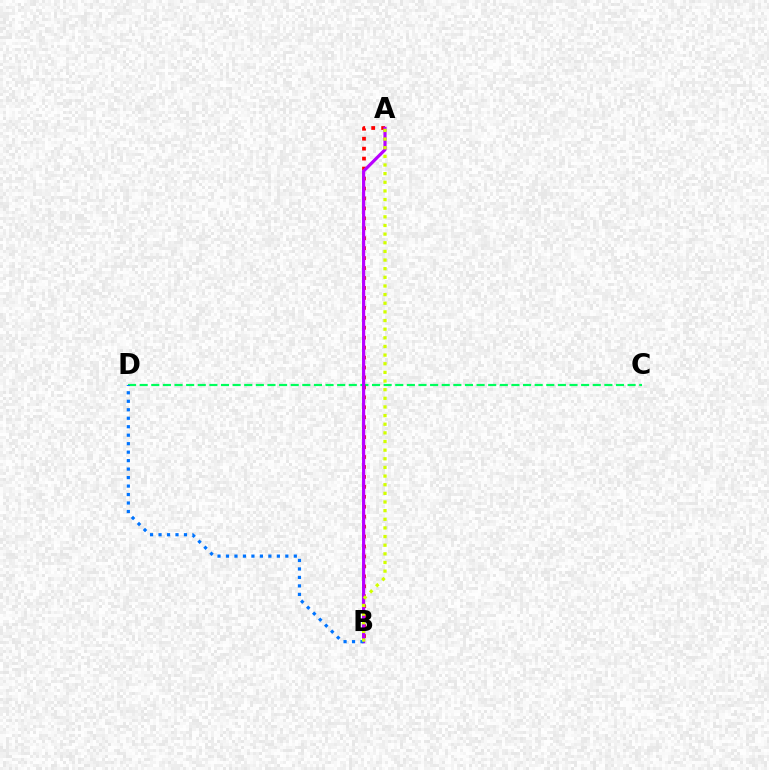{('C', 'D'): [{'color': '#00ff5c', 'line_style': 'dashed', 'thickness': 1.58}], ('A', 'B'): [{'color': '#ff0000', 'line_style': 'dotted', 'thickness': 2.7}, {'color': '#b900ff', 'line_style': 'solid', 'thickness': 2.28}, {'color': '#d1ff00', 'line_style': 'dotted', 'thickness': 2.35}], ('B', 'D'): [{'color': '#0074ff', 'line_style': 'dotted', 'thickness': 2.3}]}